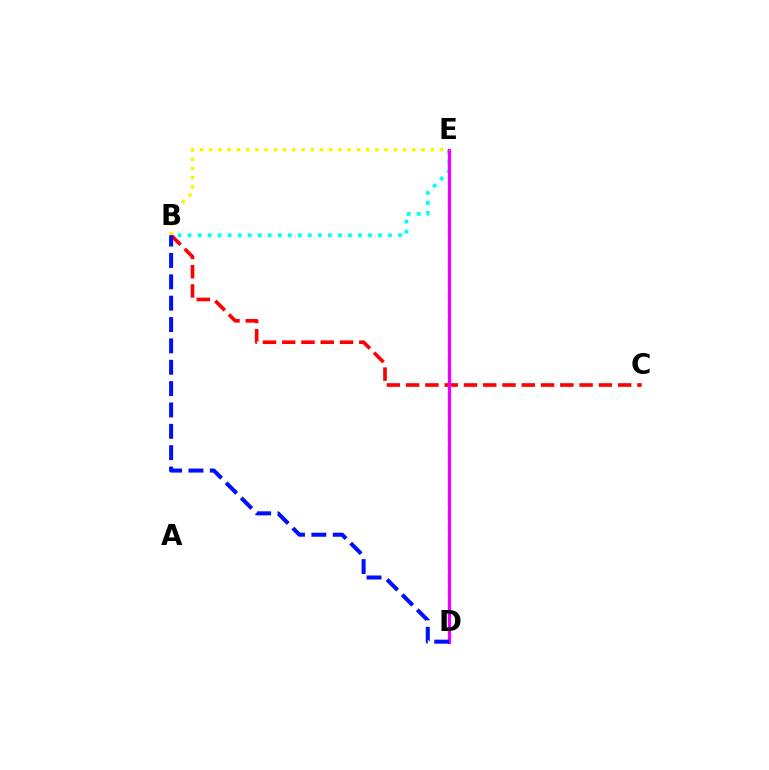{('D', 'E'): [{'color': '#08ff00', 'line_style': 'dashed', 'thickness': 1.75}, {'color': '#ee00ff', 'line_style': 'solid', 'thickness': 2.32}], ('B', 'E'): [{'color': '#00fff6', 'line_style': 'dotted', 'thickness': 2.72}, {'color': '#fcf500', 'line_style': 'dotted', 'thickness': 2.51}], ('B', 'C'): [{'color': '#ff0000', 'line_style': 'dashed', 'thickness': 2.62}], ('B', 'D'): [{'color': '#0010ff', 'line_style': 'dashed', 'thickness': 2.9}]}